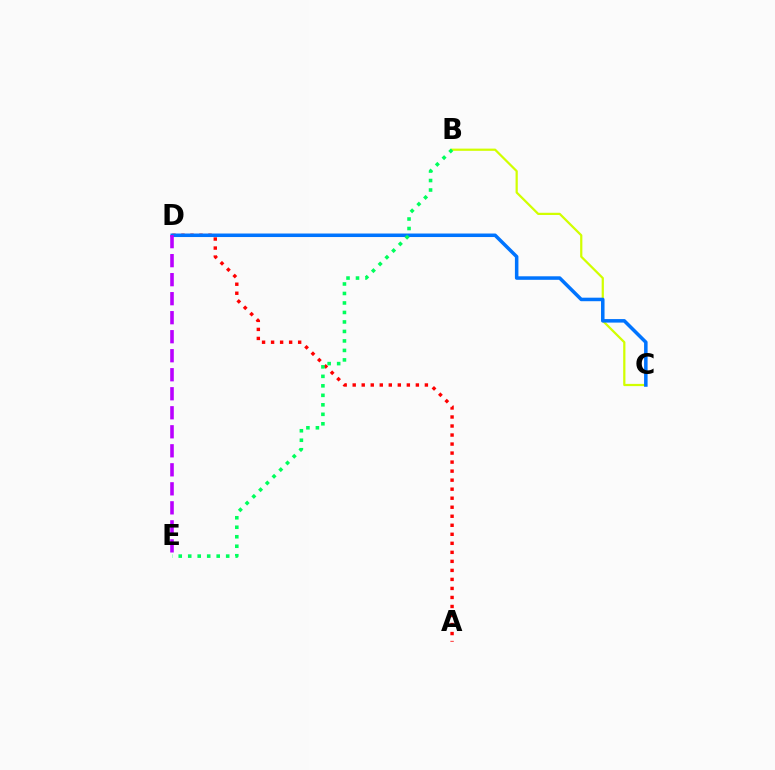{('B', 'C'): [{'color': '#d1ff00', 'line_style': 'solid', 'thickness': 1.6}], ('A', 'D'): [{'color': '#ff0000', 'line_style': 'dotted', 'thickness': 2.45}], ('C', 'D'): [{'color': '#0074ff', 'line_style': 'solid', 'thickness': 2.54}], ('B', 'E'): [{'color': '#00ff5c', 'line_style': 'dotted', 'thickness': 2.58}], ('D', 'E'): [{'color': '#b900ff', 'line_style': 'dashed', 'thickness': 2.58}]}